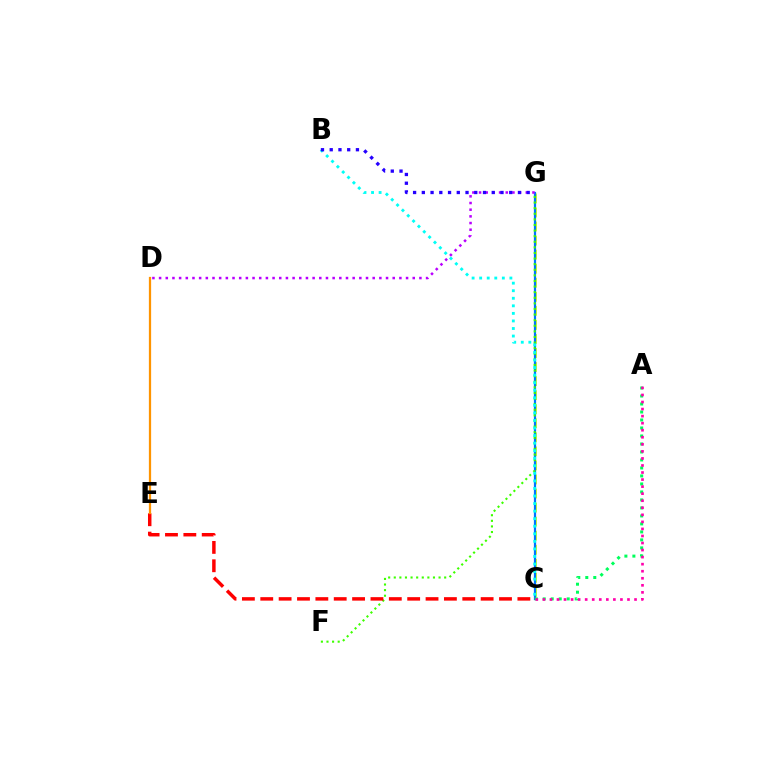{('C', 'G'): [{'color': '#d1ff00', 'line_style': 'dashed', 'thickness': 1.91}, {'color': '#0074ff', 'line_style': 'solid', 'thickness': 1.6}], ('F', 'G'): [{'color': '#3dff00', 'line_style': 'dotted', 'thickness': 1.52}], ('D', 'G'): [{'color': '#b900ff', 'line_style': 'dotted', 'thickness': 1.81}], ('A', 'C'): [{'color': '#00ff5c', 'line_style': 'dotted', 'thickness': 2.17}, {'color': '#ff00ac', 'line_style': 'dotted', 'thickness': 1.92}], ('C', 'E'): [{'color': '#ff0000', 'line_style': 'dashed', 'thickness': 2.49}], ('B', 'C'): [{'color': '#00fff6', 'line_style': 'dotted', 'thickness': 2.05}], ('B', 'G'): [{'color': '#2500ff', 'line_style': 'dotted', 'thickness': 2.37}], ('D', 'E'): [{'color': '#ff9400', 'line_style': 'solid', 'thickness': 1.62}]}